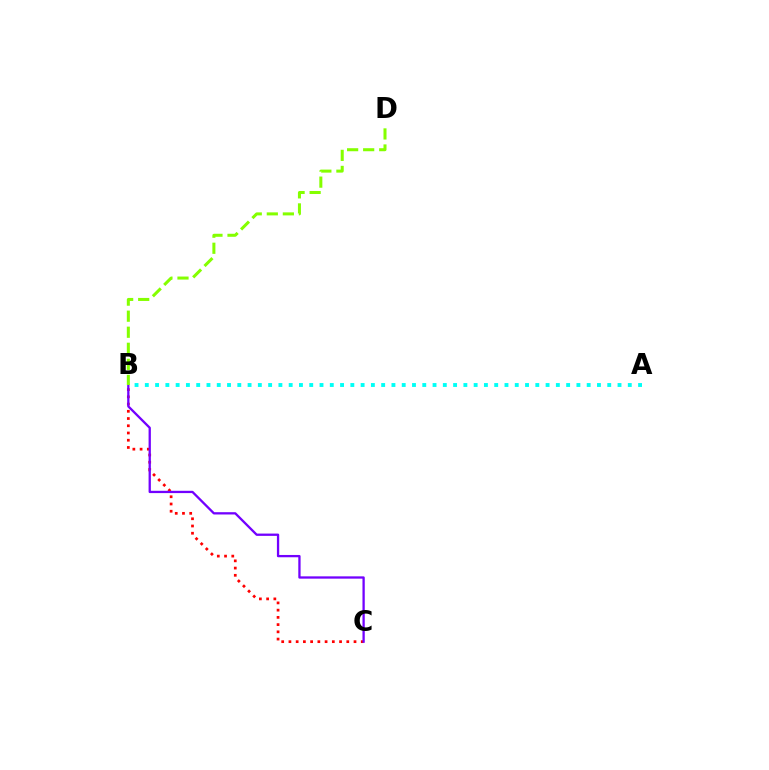{('B', 'C'): [{'color': '#ff0000', 'line_style': 'dotted', 'thickness': 1.96}, {'color': '#7200ff', 'line_style': 'solid', 'thickness': 1.65}], ('A', 'B'): [{'color': '#00fff6', 'line_style': 'dotted', 'thickness': 2.79}], ('B', 'D'): [{'color': '#84ff00', 'line_style': 'dashed', 'thickness': 2.18}]}